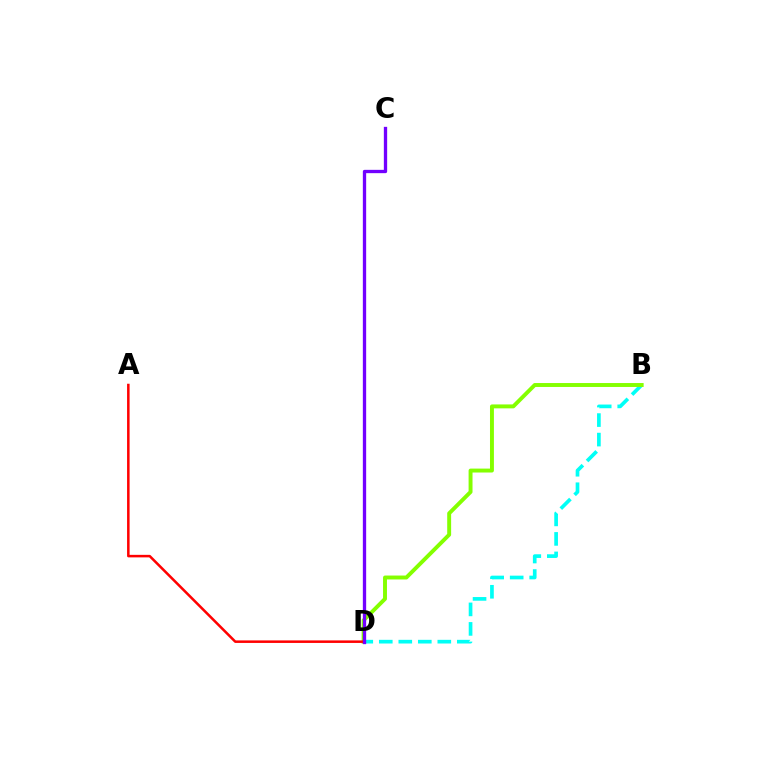{('B', 'D'): [{'color': '#00fff6', 'line_style': 'dashed', 'thickness': 2.65}, {'color': '#84ff00', 'line_style': 'solid', 'thickness': 2.82}], ('A', 'D'): [{'color': '#ff0000', 'line_style': 'solid', 'thickness': 1.82}], ('C', 'D'): [{'color': '#7200ff', 'line_style': 'solid', 'thickness': 2.38}]}